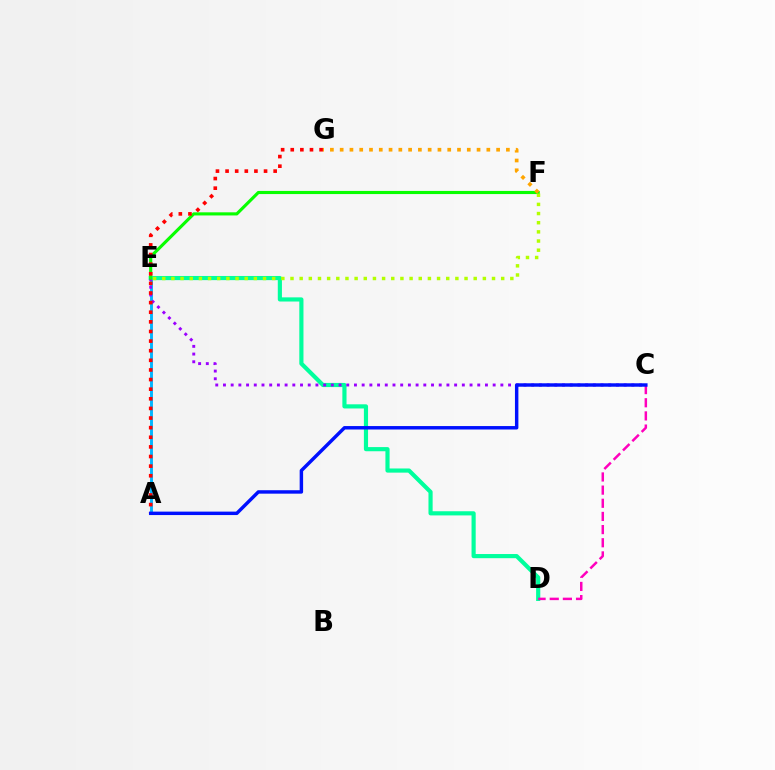{('A', 'E'): [{'color': '#00b5ff', 'line_style': 'solid', 'thickness': 2.09}], ('D', 'E'): [{'color': '#00ff9d', 'line_style': 'solid', 'thickness': 2.99}], ('C', 'E'): [{'color': '#9b00ff', 'line_style': 'dotted', 'thickness': 2.09}], ('E', 'F'): [{'color': '#08ff00', 'line_style': 'solid', 'thickness': 2.25}, {'color': '#b3ff00', 'line_style': 'dotted', 'thickness': 2.49}], ('F', 'G'): [{'color': '#ffa500', 'line_style': 'dotted', 'thickness': 2.66}], ('A', 'G'): [{'color': '#ff0000', 'line_style': 'dotted', 'thickness': 2.61}], ('C', 'D'): [{'color': '#ff00bd', 'line_style': 'dashed', 'thickness': 1.79}], ('A', 'C'): [{'color': '#0010ff', 'line_style': 'solid', 'thickness': 2.48}]}